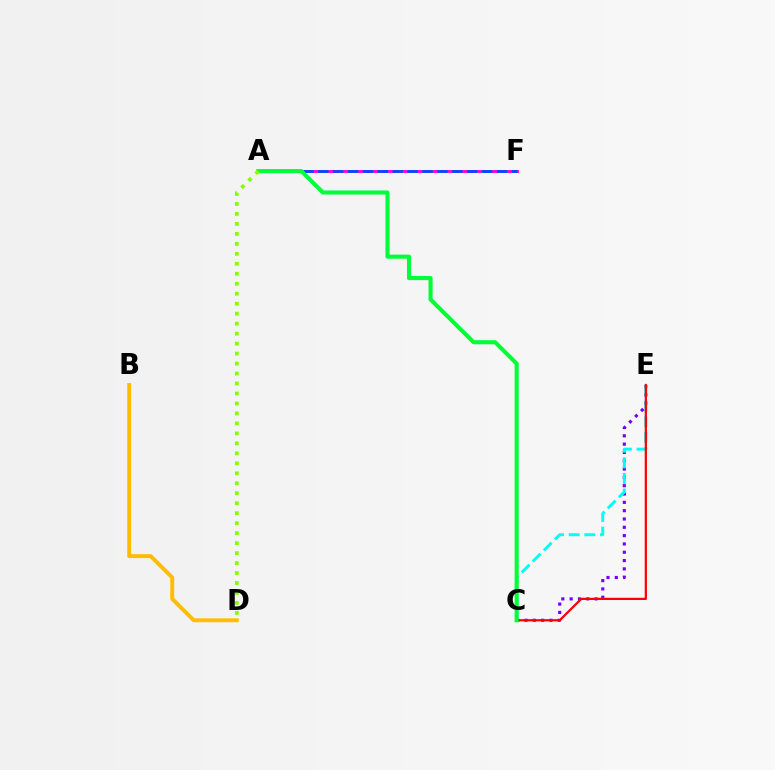{('A', 'F'): [{'color': '#ff00cf', 'line_style': 'solid', 'thickness': 2.07}, {'color': '#004bff', 'line_style': 'dashed', 'thickness': 2.02}], ('C', 'E'): [{'color': '#7200ff', 'line_style': 'dotted', 'thickness': 2.26}, {'color': '#00fff6', 'line_style': 'dashed', 'thickness': 2.13}, {'color': '#ff0000', 'line_style': 'solid', 'thickness': 1.61}], ('B', 'D'): [{'color': '#ffbd00', 'line_style': 'solid', 'thickness': 2.82}], ('A', 'C'): [{'color': '#00ff39', 'line_style': 'solid', 'thickness': 2.95}], ('A', 'D'): [{'color': '#84ff00', 'line_style': 'dotted', 'thickness': 2.71}]}